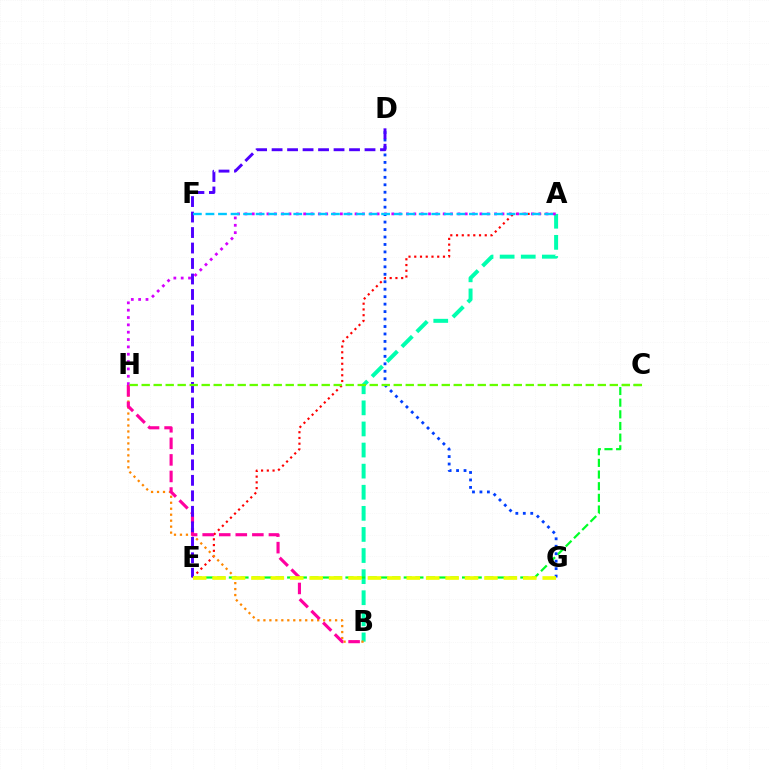{('A', 'E'): [{'color': '#ff0000', 'line_style': 'dotted', 'thickness': 1.56}], ('A', 'B'): [{'color': '#00ffaf', 'line_style': 'dashed', 'thickness': 2.87}], ('B', 'H'): [{'color': '#ff8800', 'line_style': 'dotted', 'thickness': 1.62}, {'color': '#ff00a0', 'line_style': 'dashed', 'thickness': 2.25}], ('A', 'H'): [{'color': '#d600ff', 'line_style': 'dotted', 'thickness': 2.0}], ('C', 'E'): [{'color': '#00ff27', 'line_style': 'dashed', 'thickness': 1.58}], ('D', 'G'): [{'color': '#003fff', 'line_style': 'dotted', 'thickness': 2.03}], ('D', 'E'): [{'color': '#4f00ff', 'line_style': 'dashed', 'thickness': 2.1}], ('C', 'H'): [{'color': '#66ff00', 'line_style': 'dashed', 'thickness': 1.63}], ('A', 'F'): [{'color': '#00c7ff', 'line_style': 'dashed', 'thickness': 1.7}], ('E', 'G'): [{'color': '#eeff00', 'line_style': 'dashed', 'thickness': 2.64}]}